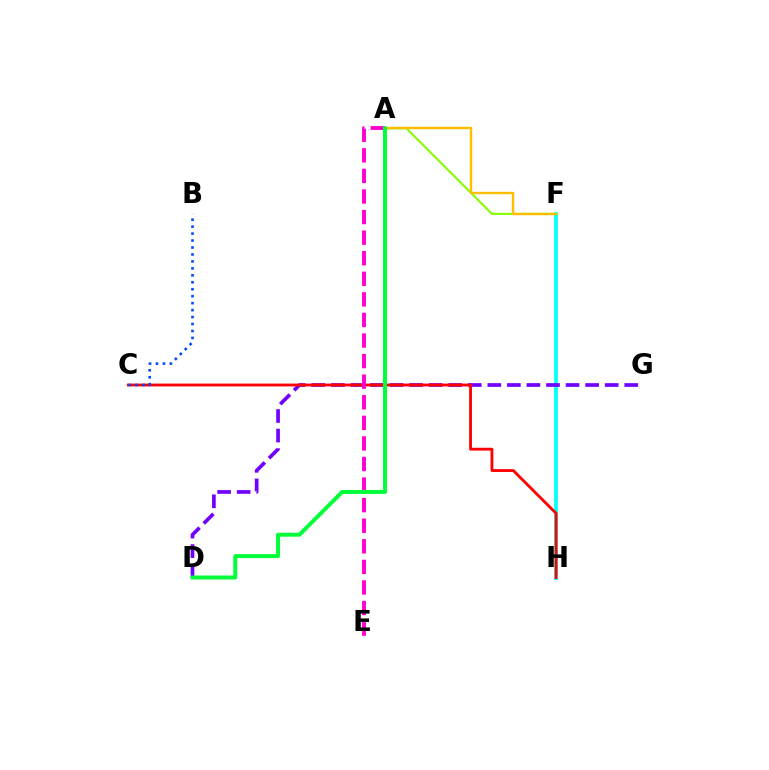{('F', 'H'): [{'color': '#00fff6', 'line_style': 'solid', 'thickness': 2.67}], ('D', 'G'): [{'color': '#7200ff', 'line_style': 'dashed', 'thickness': 2.66}], ('C', 'H'): [{'color': '#ff0000', 'line_style': 'solid', 'thickness': 2.03}], ('A', 'E'): [{'color': '#ff00cf', 'line_style': 'dashed', 'thickness': 2.8}], ('A', 'F'): [{'color': '#84ff00', 'line_style': 'solid', 'thickness': 1.52}, {'color': '#ffbd00', 'line_style': 'solid', 'thickness': 1.73}], ('B', 'C'): [{'color': '#004bff', 'line_style': 'dotted', 'thickness': 1.89}], ('A', 'D'): [{'color': '#00ff39', 'line_style': 'solid', 'thickness': 2.85}]}